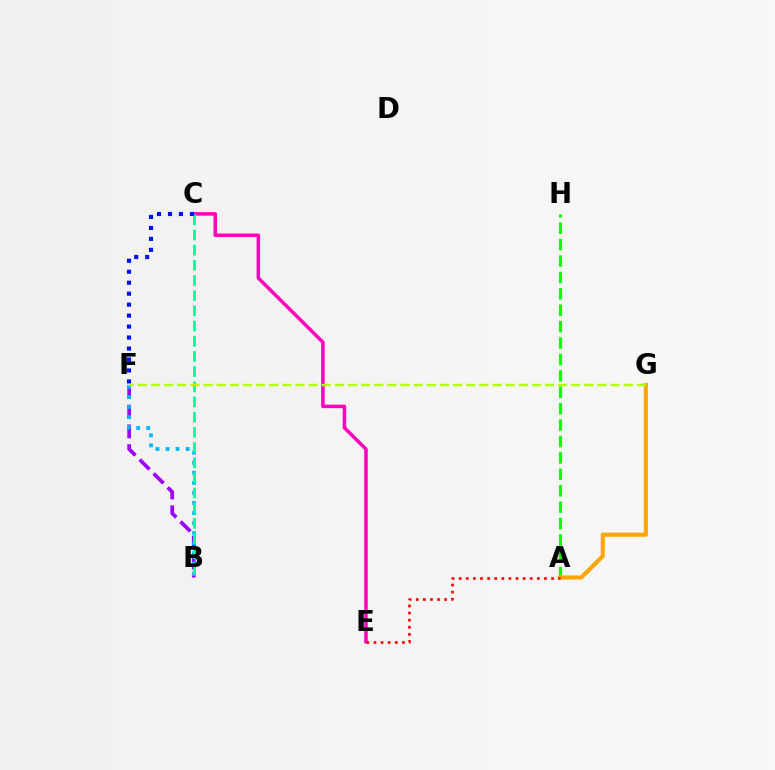{('C', 'E'): [{'color': '#ff00bd', 'line_style': 'solid', 'thickness': 2.53}], ('B', 'F'): [{'color': '#9b00ff', 'line_style': 'dashed', 'thickness': 2.68}, {'color': '#00b5ff', 'line_style': 'dotted', 'thickness': 2.73}], ('A', 'H'): [{'color': '#08ff00', 'line_style': 'dashed', 'thickness': 2.23}], ('A', 'G'): [{'color': '#ffa500', 'line_style': 'solid', 'thickness': 2.97}], ('B', 'C'): [{'color': '#00ff9d', 'line_style': 'dashed', 'thickness': 2.06}], ('F', 'G'): [{'color': '#b3ff00', 'line_style': 'dashed', 'thickness': 1.78}], ('C', 'F'): [{'color': '#0010ff', 'line_style': 'dotted', 'thickness': 2.98}], ('A', 'E'): [{'color': '#ff0000', 'line_style': 'dotted', 'thickness': 1.93}]}